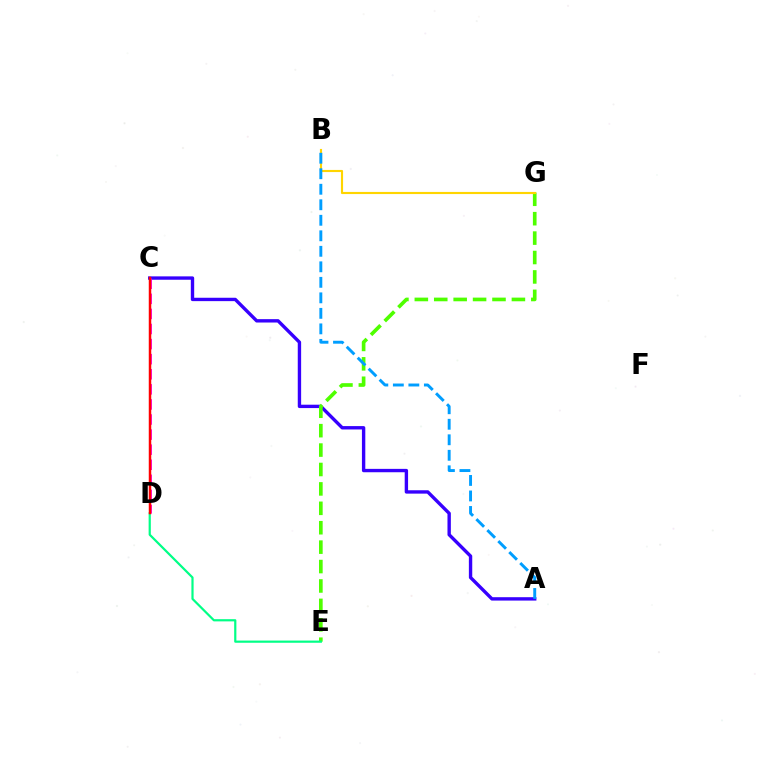{('A', 'C'): [{'color': '#3700ff', 'line_style': 'solid', 'thickness': 2.43}], ('E', 'G'): [{'color': '#4fff00', 'line_style': 'dashed', 'thickness': 2.64}], ('C', 'D'): [{'color': '#ff00ed', 'line_style': 'dashed', 'thickness': 2.05}, {'color': '#ff0000', 'line_style': 'solid', 'thickness': 1.79}], ('B', 'G'): [{'color': '#ffd500', 'line_style': 'solid', 'thickness': 1.54}], ('A', 'B'): [{'color': '#009eff', 'line_style': 'dashed', 'thickness': 2.11}], ('D', 'E'): [{'color': '#00ff86', 'line_style': 'solid', 'thickness': 1.58}]}